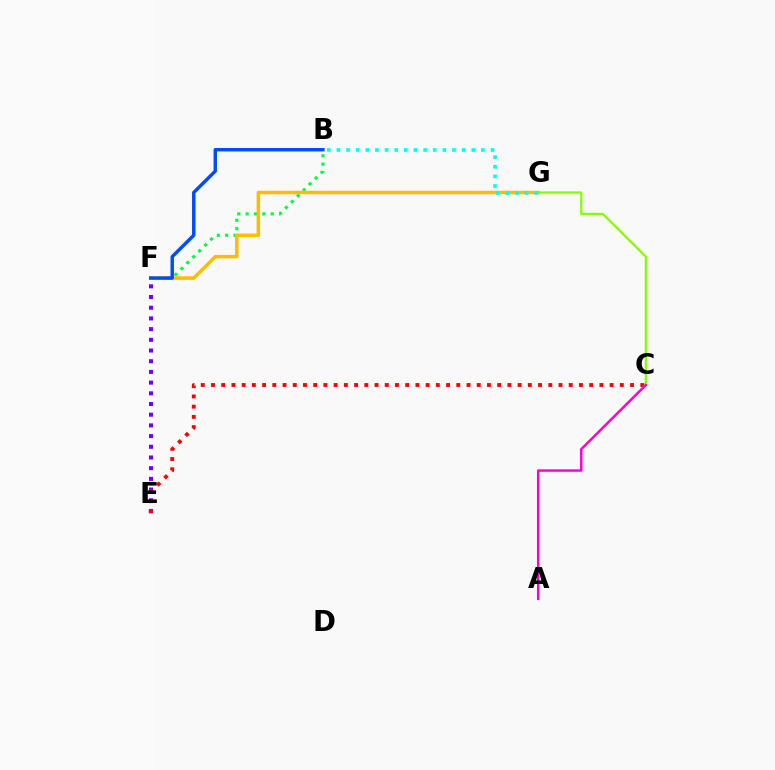{('B', 'F'): [{'color': '#00ff39', 'line_style': 'dotted', 'thickness': 2.27}, {'color': '#004bff', 'line_style': 'solid', 'thickness': 2.46}], ('F', 'G'): [{'color': '#ffbd00', 'line_style': 'solid', 'thickness': 2.52}], ('E', 'F'): [{'color': '#7200ff', 'line_style': 'dotted', 'thickness': 2.91}], ('C', 'G'): [{'color': '#84ff00', 'line_style': 'solid', 'thickness': 1.6}], ('B', 'G'): [{'color': '#00fff6', 'line_style': 'dotted', 'thickness': 2.62}], ('C', 'E'): [{'color': '#ff0000', 'line_style': 'dotted', 'thickness': 2.78}], ('A', 'C'): [{'color': '#ff00cf', 'line_style': 'solid', 'thickness': 1.77}]}